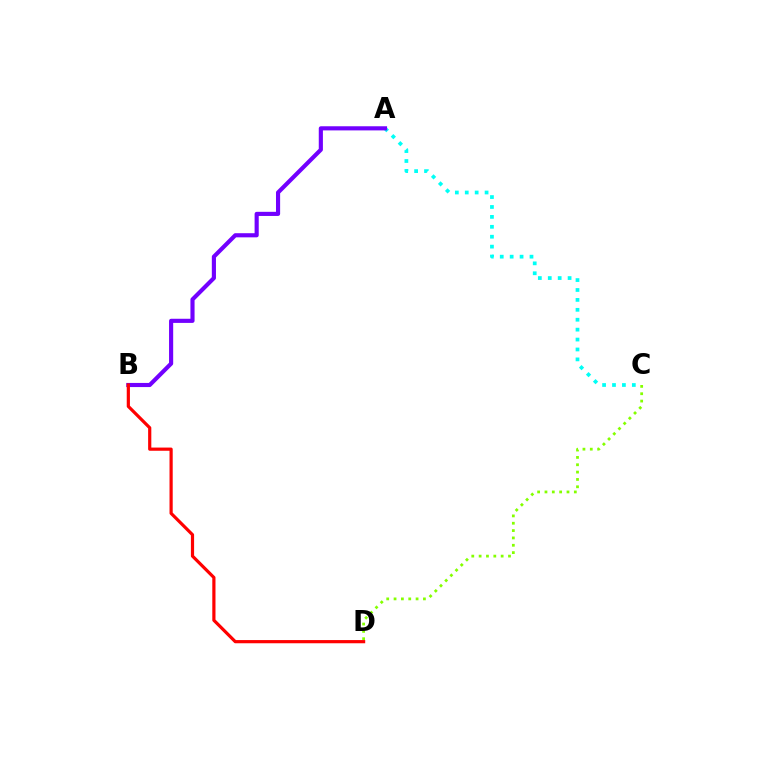{('A', 'C'): [{'color': '#00fff6', 'line_style': 'dotted', 'thickness': 2.69}], ('C', 'D'): [{'color': '#84ff00', 'line_style': 'dotted', 'thickness': 1.99}], ('A', 'B'): [{'color': '#7200ff', 'line_style': 'solid', 'thickness': 2.98}], ('B', 'D'): [{'color': '#ff0000', 'line_style': 'solid', 'thickness': 2.3}]}